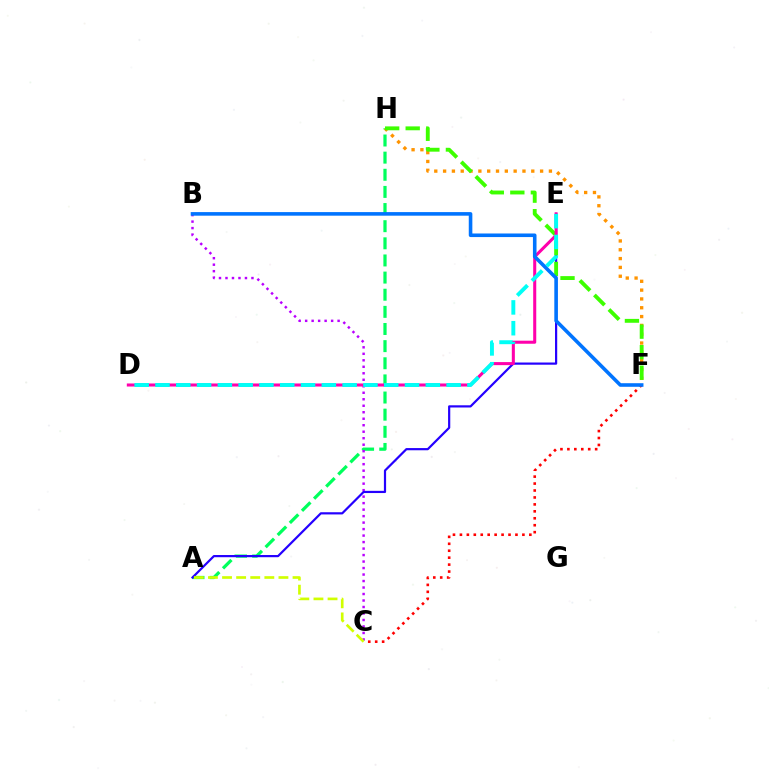{('A', 'H'): [{'color': '#00ff5c', 'line_style': 'dashed', 'thickness': 2.33}], ('B', 'C'): [{'color': '#b900ff', 'line_style': 'dotted', 'thickness': 1.76}], ('A', 'E'): [{'color': '#2500ff', 'line_style': 'solid', 'thickness': 1.58}], ('C', 'F'): [{'color': '#ff0000', 'line_style': 'dotted', 'thickness': 1.89}], ('F', 'H'): [{'color': '#ff9400', 'line_style': 'dotted', 'thickness': 2.4}, {'color': '#3dff00', 'line_style': 'dashed', 'thickness': 2.79}], ('D', 'E'): [{'color': '#ff00ac', 'line_style': 'solid', 'thickness': 2.2}, {'color': '#00fff6', 'line_style': 'dashed', 'thickness': 2.83}], ('B', 'F'): [{'color': '#0074ff', 'line_style': 'solid', 'thickness': 2.58}], ('A', 'C'): [{'color': '#d1ff00', 'line_style': 'dashed', 'thickness': 1.92}]}